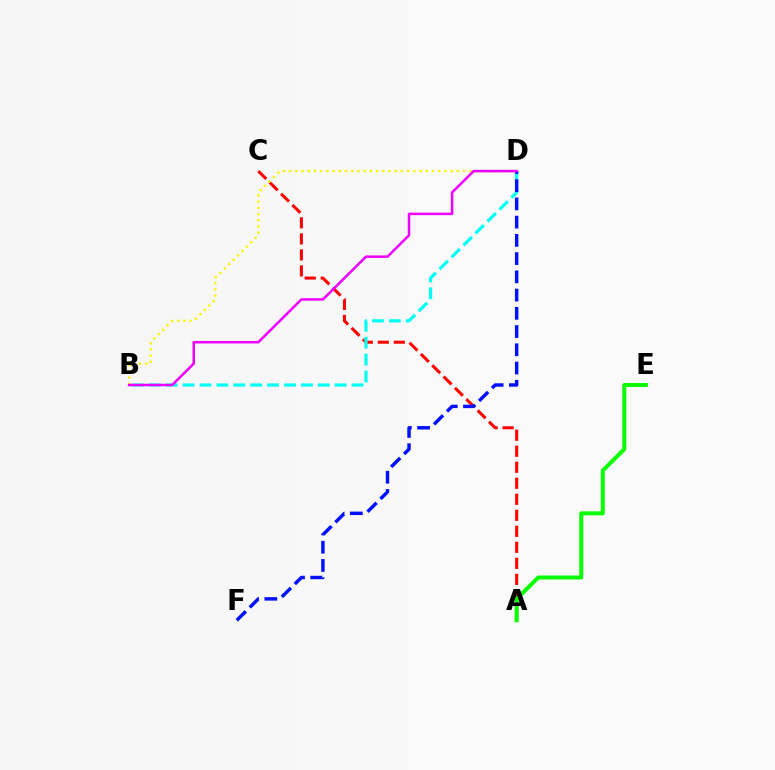{('A', 'C'): [{'color': '#ff0000', 'line_style': 'dashed', 'thickness': 2.18}], ('A', 'E'): [{'color': '#08ff00', 'line_style': 'solid', 'thickness': 2.88}], ('B', 'D'): [{'color': '#fcf500', 'line_style': 'dotted', 'thickness': 1.69}, {'color': '#00fff6', 'line_style': 'dashed', 'thickness': 2.3}, {'color': '#ee00ff', 'line_style': 'solid', 'thickness': 1.81}], ('D', 'F'): [{'color': '#0010ff', 'line_style': 'dashed', 'thickness': 2.48}]}